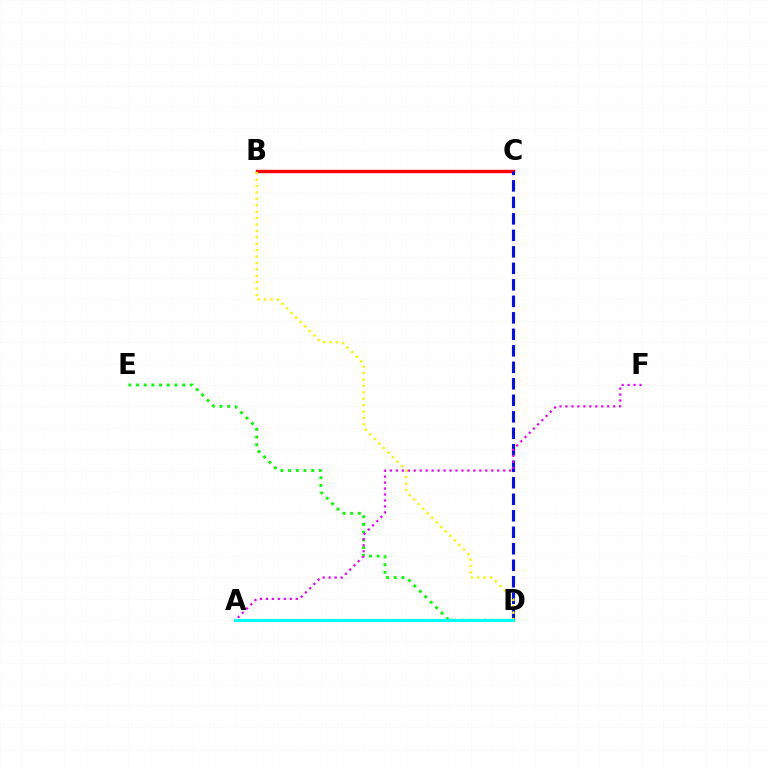{('B', 'C'): [{'color': '#ff0000', 'line_style': 'solid', 'thickness': 2.45}], ('C', 'D'): [{'color': '#0010ff', 'line_style': 'dashed', 'thickness': 2.24}], ('D', 'E'): [{'color': '#08ff00', 'line_style': 'dotted', 'thickness': 2.09}], ('B', 'D'): [{'color': '#fcf500', 'line_style': 'dotted', 'thickness': 1.74}], ('A', 'D'): [{'color': '#00fff6', 'line_style': 'solid', 'thickness': 2.26}], ('A', 'F'): [{'color': '#ee00ff', 'line_style': 'dotted', 'thickness': 1.62}]}